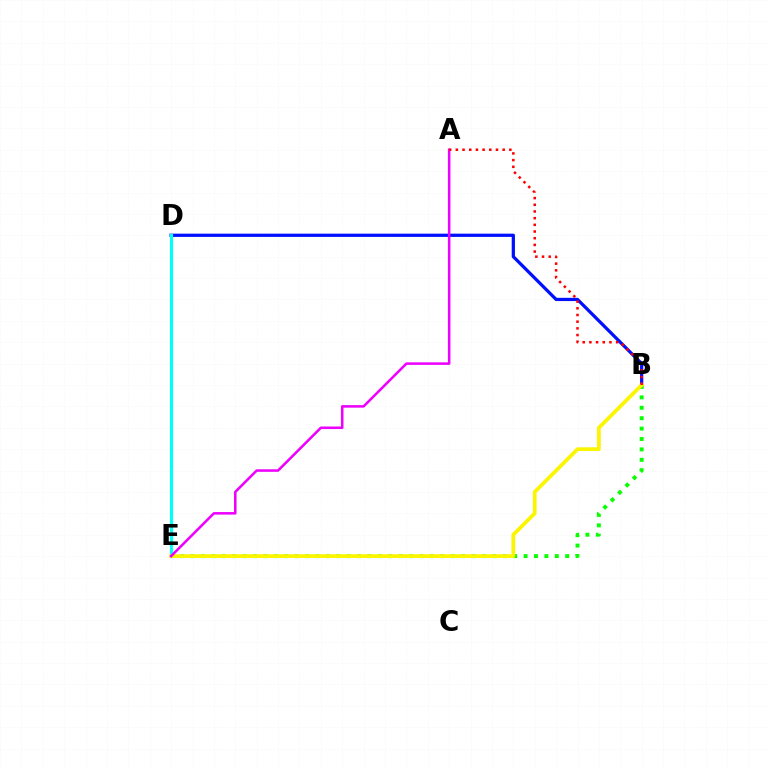{('B', 'D'): [{'color': '#0010ff', 'line_style': 'solid', 'thickness': 2.33}], ('D', 'E'): [{'color': '#00fff6', 'line_style': 'solid', 'thickness': 2.26}], ('B', 'E'): [{'color': '#08ff00', 'line_style': 'dotted', 'thickness': 2.83}, {'color': '#fcf500', 'line_style': 'solid', 'thickness': 2.69}], ('A', 'E'): [{'color': '#ee00ff', 'line_style': 'solid', 'thickness': 1.83}], ('A', 'B'): [{'color': '#ff0000', 'line_style': 'dotted', 'thickness': 1.82}]}